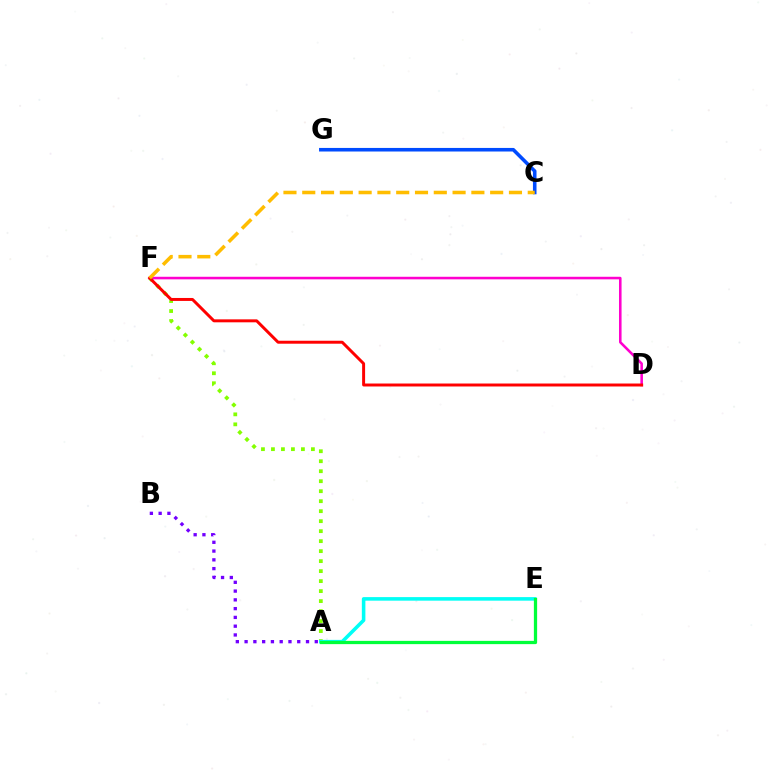{('A', 'F'): [{'color': '#84ff00', 'line_style': 'dotted', 'thickness': 2.71}], ('A', 'E'): [{'color': '#00fff6', 'line_style': 'solid', 'thickness': 2.56}, {'color': '#00ff39', 'line_style': 'solid', 'thickness': 2.34}], ('D', 'F'): [{'color': '#ff00cf', 'line_style': 'solid', 'thickness': 1.85}, {'color': '#ff0000', 'line_style': 'solid', 'thickness': 2.13}], ('C', 'G'): [{'color': '#004bff', 'line_style': 'solid', 'thickness': 2.57}], ('A', 'B'): [{'color': '#7200ff', 'line_style': 'dotted', 'thickness': 2.38}], ('C', 'F'): [{'color': '#ffbd00', 'line_style': 'dashed', 'thickness': 2.55}]}